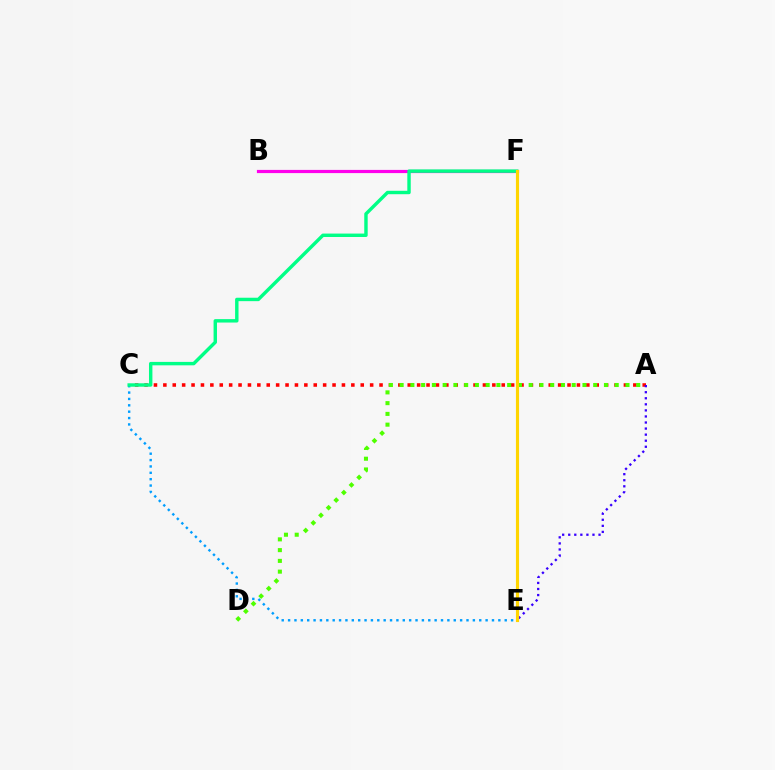{('A', 'C'): [{'color': '#ff0000', 'line_style': 'dotted', 'thickness': 2.55}], ('B', 'F'): [{'color': '#ff00ed', 'line_style': 'solid', 'thickness': 2.3}], ('A', 'E'): [{'color': '#3700ff', 'line_style': 'dotted', 'thickness': 1.65}], ('A', 'D'): [{'color': '#4fff00', 'line_style': 'dotted', 'thickness': 2.92}], ('C', 'E'): [{'color': '#009eff', 'line_style': 'dotted', 'thickness': 1.73}], ('C', 'F'): [{'color': '#00ff86', 'line_style': 'solid', 'thickness': 2.46}], ('E', 'F'): [{'color': '#ffd500', 'line_style': 'solid', 'thickness': 2.26}]}